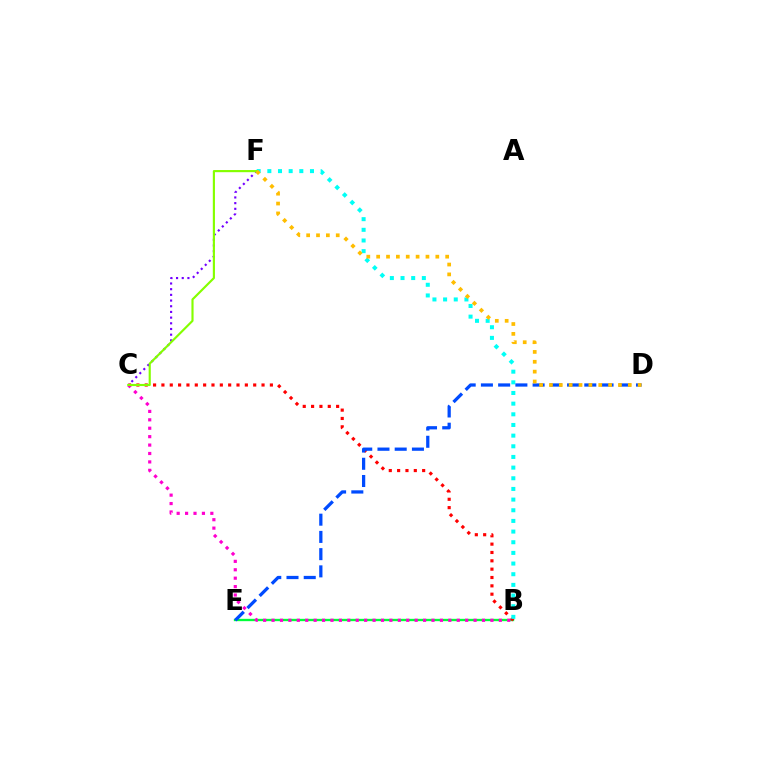{('B', 'E'): [{'color': '#00ff39', 'line_style': 'solid', 'thickness': 1.68}], ('C', 'F'): [{'color': '#7200ff', 'line_style': 'dotted', 'thickness': 1.55}, {'color': '#84ff00', 'line_style': 'solid', 'thickness': 1.55}], ('B', 'C'): [{'color': '#ff0000', 'line_style': 'dotted', 'thickness': 2.27}, {'color': '#ff00cf', 'line_style': 'dotted', 'thickness': 2.29}], ('B', 'F'): [{'color': '#00fff6', 'line_style': 'dotted', 'thickness': 2.9}], ('D', 'E'): [{'color': '#004bff', 'line_style': 'dashed', 'thickness': 2.34}], ('D', 'F'): [{'color': '#ffbd00', 'line_style': 'dotted', 'thickness': 2.68}]}